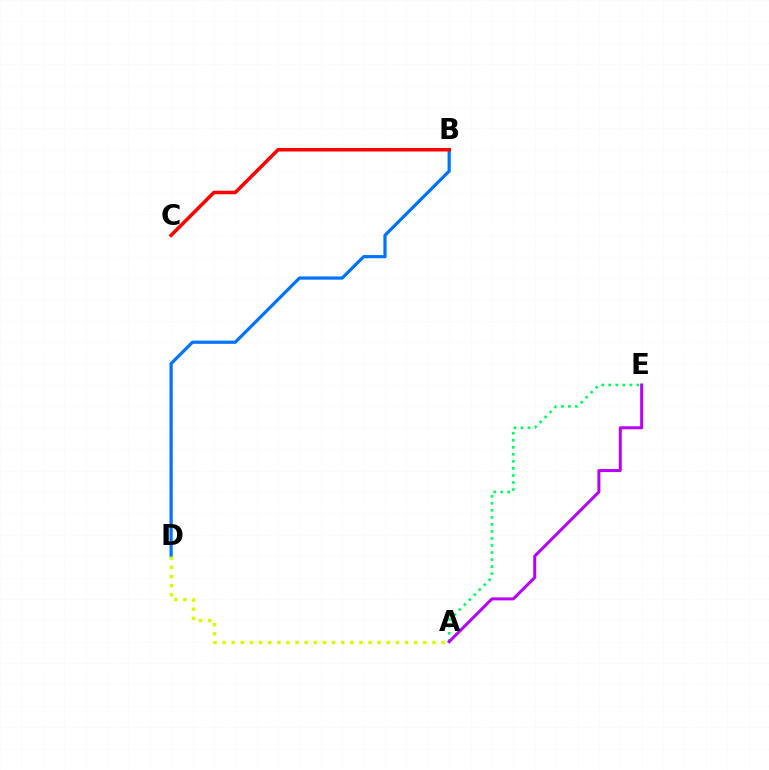{('A', 'E'): [{'color': '#00ff5c', 'line_style': 'dotted', 'thickness': 1.91}, {'color': '#b900ff', 'line_style': 'solid', 'thickness': 2.16}], ('B', 'D'): [{'color': '#0074ff', 'line_style': 'solid', 'thickness': 2.32}], ('B', 'C'): [{'color': '#ff0000', 'line_style': 'solid', 'thickness': 2.55}], ('A', 'D'): [{'color': '#d1ff00', 'line_style': 'dotted', 'thickness': 2.48}]}